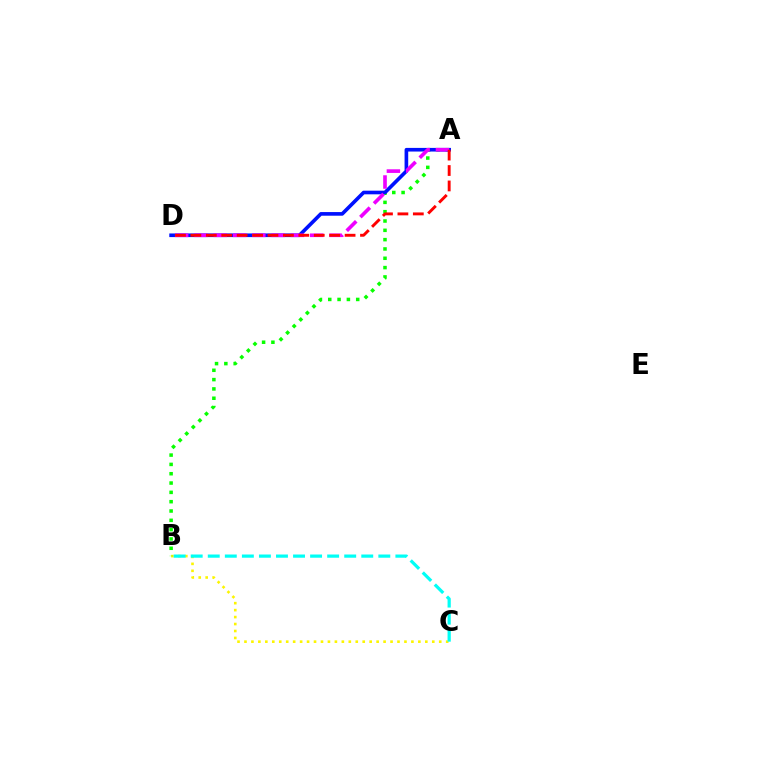{('B', 'C'): [{'color': '#fcf500', 'line_style': 'dotted', 'thickness': 1.89}, {'color': '#00fff6', 'line_style': 'dashed', 'thickness': 2.32}], ('A', 'B'): [{'color': '#08ff00', 'line_style': 'dotted', 'thickness': 2.53}], ('A', 'D'): [{'color': '#0010ff', 'line_style': 'solid', 'thickness': 2.62}, {'color': '#ee00ff', 'line_style': 'dashed', 'thickness': 2.62}, {'color': '#ff0000', 'line_style': 'dashed', 'thickness': 2.09}]}